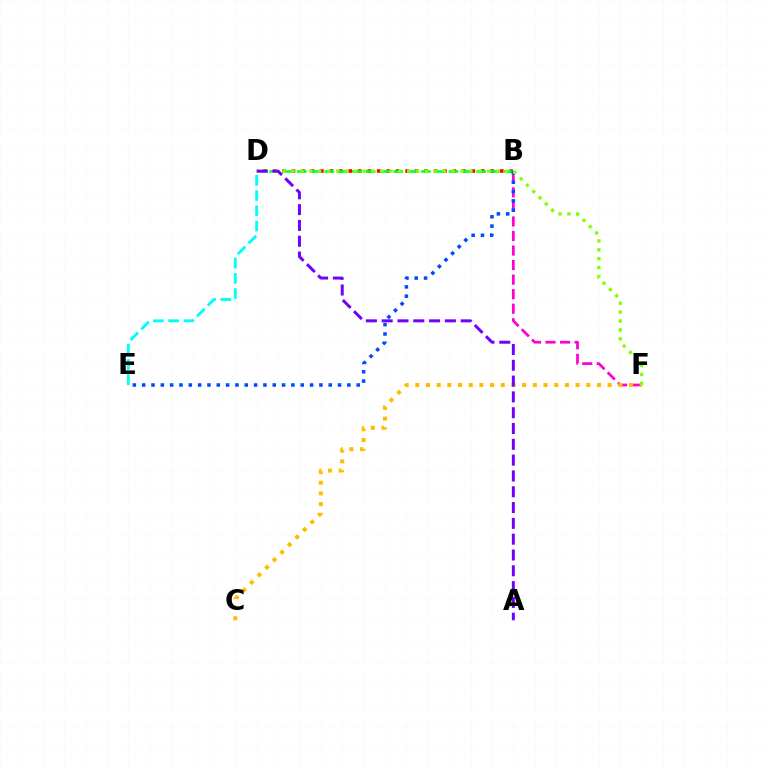{('B', 'D'): [{'color': '#ff0000', 'line_style': 'dotted', 'thickness': 2.57}, {'color': '#00ff39', 'line_style': 'dashed', 'thickness': 1.87}], ('B', 'F'): [{'color': '#ff00cf', 'line_style': 'dashed', 'thickness': 1.98}], ('C', 'F'): [{'color': '#ffbd00', 'line_style': 'dotted', 'thickness': 2.9}], ('B', 'E'): [{'color': '#004bff', 'line_style': 'dotted', 'thickness': 2.53}], ('D', 'F'): [{'color': '#84ff00', 'line_style': 'dotted', 'thickness': 2.42}], ('D', 'E'): [{'color': '#00fff6', 'line_style': 'dashed', 'thickness': 2.07}], ('A', 'D'): [{'color': '#7200ff', 'line_style': 'dashed', 'thickness': 2.15}]}